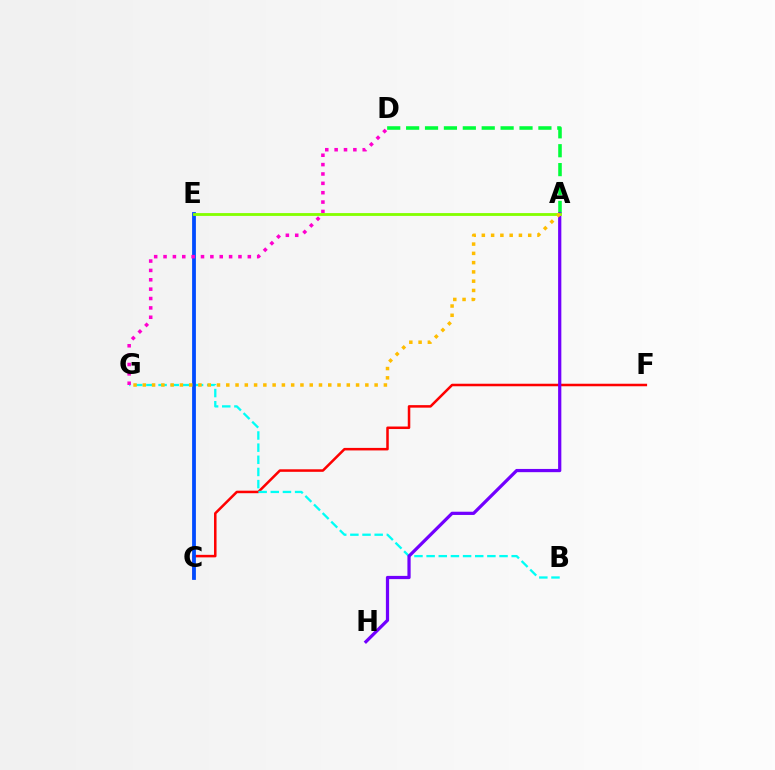{('A', 'D'): [{'color': '#00ff39', 'line_style': 'dashed', 'thickness': 2.57}], ('C', 'F'): [{'color': '#ff0000', 'line_style': 'solid', 'thickness': 1.82}], ('B', 'G'): [{'color': '#00fff6', 'line_style': 'dashed', 'thickness': 1.65}], ('A', 'H'): [{'color': '#7200ff', 'line_style': 'solid', 'thickness': 2.33}], ('C', 'E'): [{'color': '#004bff', 'line_style': 'solid', 'thickness': 2.73}], ('D', 'G'): [{'color': '#ff00cf', 'line_style': 'dotted', 'thickness': 2.54}], ('A', 'E'): [{'color': '#84ff00', 'line_style': 'solid', 'thickness': 2.03}], ('A', 'G'): [{'color': '#ffbd00', 'line_style': 'dotted', 'thickness': 2.52}]}